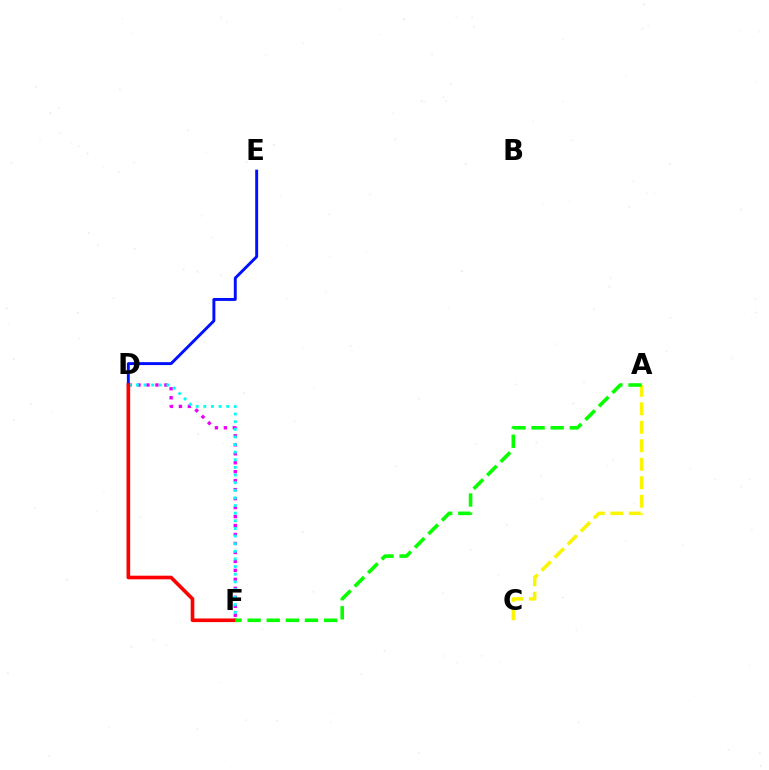{('D', 'F'): [{'color': '#ee00ff', 'line_style': 'dotted', 'thickness': 2.44}, {'color': '#00fff6', 'line_style': 'dotted', 'thickness': 2.07}, {'color': '#ff0000', 'line_style': 'solid', 'thickness': 2.61}], ('D', 'E'): [{'color': '#0010ff', 'line_style': 'solid', 'thickness': 2.1}], ('A', 'C'): [{'color': '#fcf500', 'line_style': 'dashed', 'thickness': 2.51}], ('A', 'F'): [{'color': '#08ff00', 'line_style': 'dashed', 'thickness': 2.6}]}